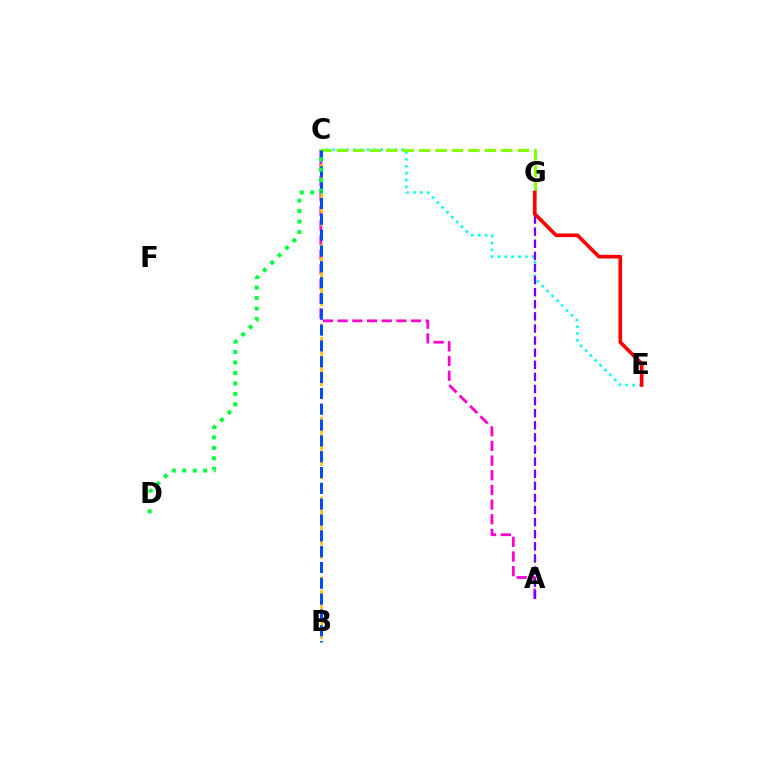{('A', 'C'): [{'color': '#ff00cf', 'line_style': 'dashed', 'thickness': 1.99}], ('C', 'E'): [{'color': '#00fff6', 'line_style': 'dotted', 'thickness': 1.86}], ('C', 'G'): [{'color': '#84ff00', 'line_style': 'dashed', 'thickness': 2.24}], ('B', 'C'): [{'color': '#ffbd00', 'line_style': 'dashed', 'thickness': 1.81}, {'color': '#004bff', 'line_style': 'dashed', 'thickness': 2.15}], ('A', 'G'): [{'color': '#7200ff', 'line_style': 'dashed', 'thickness': 1.64}], ('E', 'G'): [{'color': '#ff0000', 'line_style': 'solid', 'thickness': 2.64}], ('C', 'D'): [{'color': '#00ff39', 'line_style': 'dotted', 'thickness': 2.84}]}